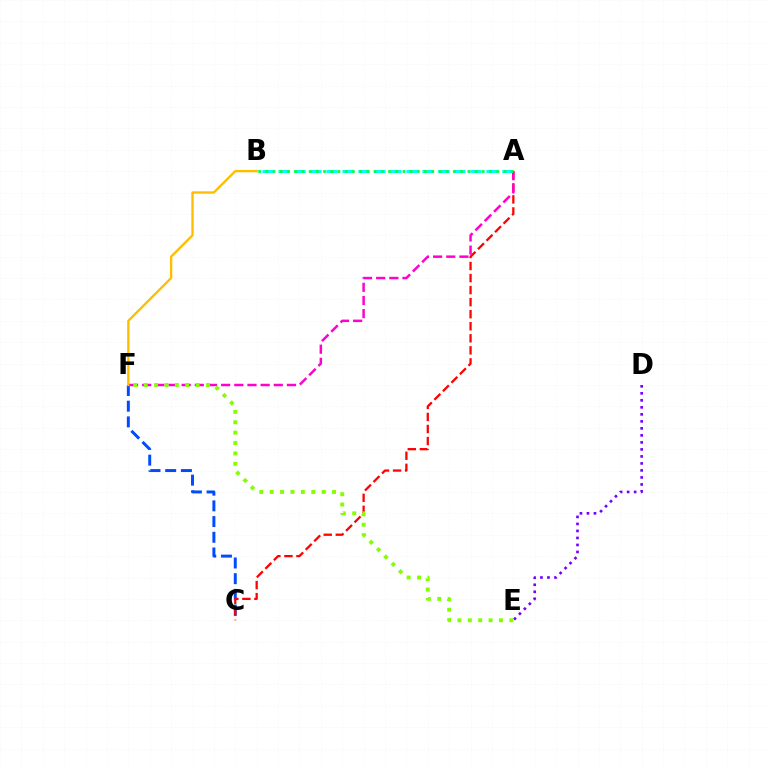{('A', 'B'): [{'color': '#00fff6', 'line_style': 'dashed', 'thickness': 2.17}, {'color': '#00ff39', 'line_style': 'dotted', 'thickness': 1.96}], ('D', 'E'): [{'color': '#7200ff', 'line_style': 'dotted', 'thickness': 1.9}], ('C', 'F'): [{'color': '#004bff', 'line_style': 'dashed', 'thickness': 2.13}], ('A', 'C'): [{'color': '#ff0000', 'line_style': 'dashed', 'thickness': 1.64}], ('A', 'F'): [{'color': '#ff00cf', 'line_style': 'dashed', 'thickness': 1.79}], ('B', 'F'): [{'color': '#ffbd00', 'line_style': 'solid', 'thickness': 1.69}], ('E', 'F'): [{'color': '#84ff00', 'line_style': 'dotted', 'thickness': 2.82}]}